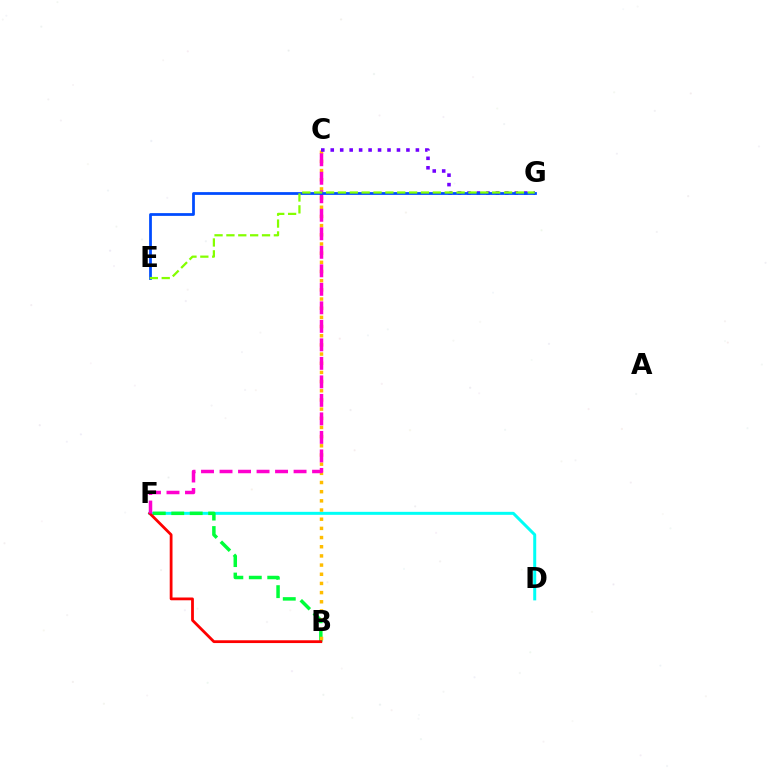{('D', 'F'): [{'color': '#00fff6', 'line_style': 'solid', 'thickness': 2.16}], ('B', 'F'): [{'color': '#00ff39', 'line_style': 'dashed', 'thickness': 2.51}, {'color': '#ff0000', 'line_style': 'solid', 'thickness': 2.01}], ('B', 'C'): [{'color': '#ffbd00', 'line_style': 'dotted', 'thickness': 2.49}], ('C', 'F'): [{'color': '#ff00cf', 'line_style': 'dashed', 'thickness': 2.51}], ('C', 'G'): [{'color': '#7200ff', 'line_style': 'dotted', 'thickness': 2.57}], ('E', 'G'): [{'color': '#004bff', 'line_style': 'solid', 'thickness': 1.99}, {'color': '#84ff00', 'line_style': 'dashed', 'thickness': 1.61}]}